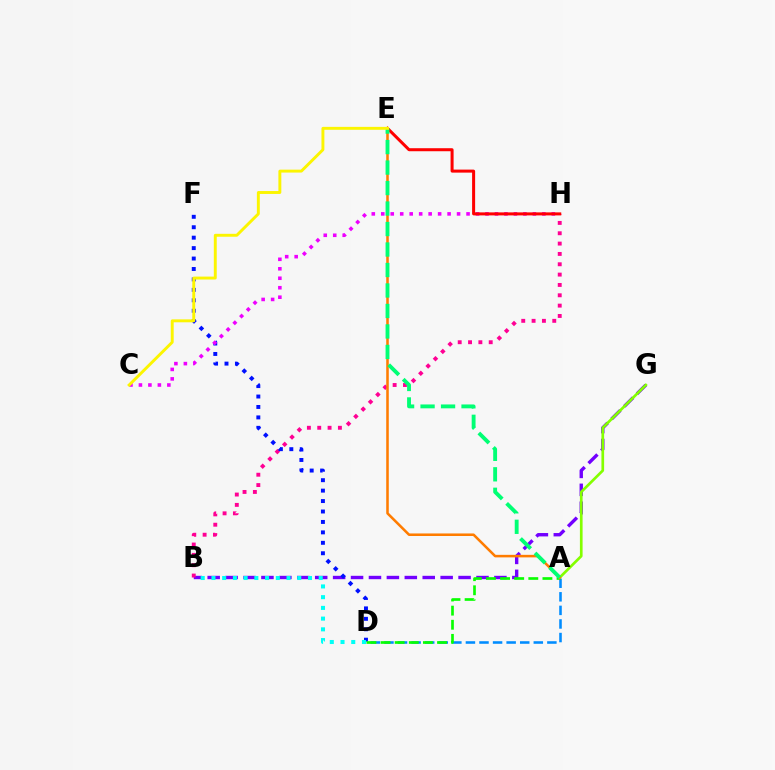{('B', 'G'): [{'color': '#7200ff', 'line_style': 'dashed', 'thickness': 2.43}], ('B', 'H'): [{'color': '#ff0094', 'line_style': 'dotted', 'thickness': 2.81}], ('A', 'D'): [{'color': '#008cff', 'line_style': 'dashed', 'thickness': 1.84}, {'color': '#08ff00', 'line_style': 'dashed', 'thickness': 1.92}], ('D', 'F'): [{'color': '#0010ff', 'line_style': 'dotted', 'thickness': 2.84}], ('C', 'H'): [{'color': '#ee00ff', 'line_style': 'dotted', 'thickness': 2.57}], ('E', 'H'): [{'color': '#ff0000', 'line_style': 'solid', 'thickness': 2.17}], ('B', 'D'): [{'color': '#00fff6', 'line_style': 'dotted', 'thickness': 2.91}], ('A', 'G'): [{'color': '#84ff00', 'line_style': 'solid', 'thickness': 1.93}], ('A', 'E'): [{'color': '#ff7c00', 'line_style': 'solid', 'thickness': 1.83}, {'color': '#00ff74', 'line_style': 'dashed', 'thickness': 2.78}], ('C', 'E'): [{'color': '#fcf500', 'line_style': 'solid', 'thickness': 2.1}]}